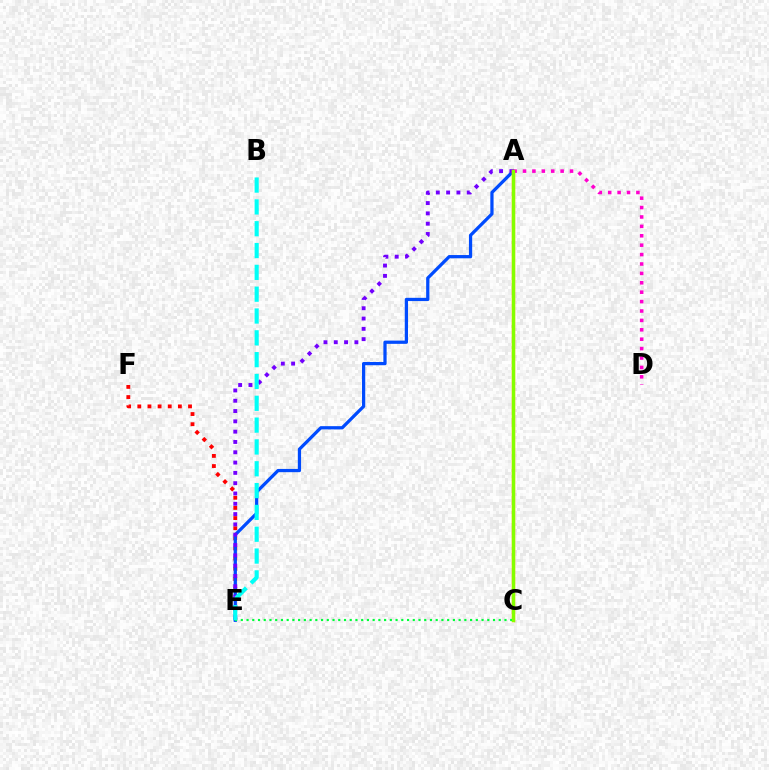{('E', 'F'): [{'color': '#ff0000', 'line_style': 'dotted', 'thickness': 2.76}], ('A', 'E'): [{'color': '#004bff', 'line_style': 'solid', 'thickness': 2.33}, {'color': '#7200ff', 'line_style': 'dotted', 'thickness': 2.8}], ('A', 'C'): [{'color': '#ffbd00', 'line_style': 'solid', 'thickness': 2.5}, {'color': '#84ff00', 'line_style': 'solid', 'thickness': 2.32}], ('A', 'D'): [{'color': '#ff00cf', 'line_style': 'dotted', 'thickness': 2.56}], ('C', 'E'): [{'color': '#00ff39', 'line_style': 'dotted', 'thickness': 1.56}], ('B', 'E'): [{'color': '#00fff6', 'line_style': 'dashed', 'thickness': 2.96}]}